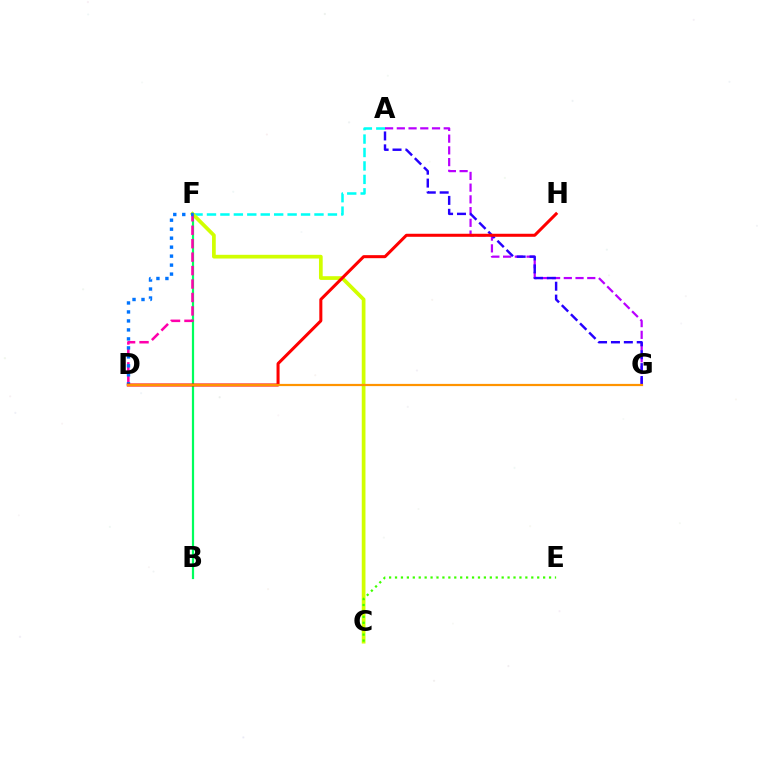{('A', 'F'): [{'color': '#00fff6', 'line_style': 'dashed', 'thickness': 1.83}], ('C', 'F'): [{'color': '#d1ff00', 'line_style': 'solid', 'thickness': 2.68}], ('B', 'F'): [{'color': '#00ff5c', 'line_style': 'solid', 'thickness': 1.59}], ('D', 'F'): [{'color': '#ff00ac', 'line_style': 'dashed', 'thickness': 1.83}, {'color': '#0074ff', 'line_style': 'dotted', 'thickness': 2.44}], ('A', 'G'): [{'color': '#b900ff', 'line_style': 'dashed', 'thickness': 1.59}, {'color': '#2500ff', 'line_style': 'dashed', 'thickness': 1.75}], ('D', 'H'): [{'color': '#ff0000', 'line_style': 'solid', 'thickness': 2.18}], ('D', 'G'): [{'color': '#ff9400', 'line_style': 'solid', 'thickness': 1.59}], ('C', 'E'): [{'color': '#3dff00', 'line_style': 'dotted', 'thickness': 1.61}]}